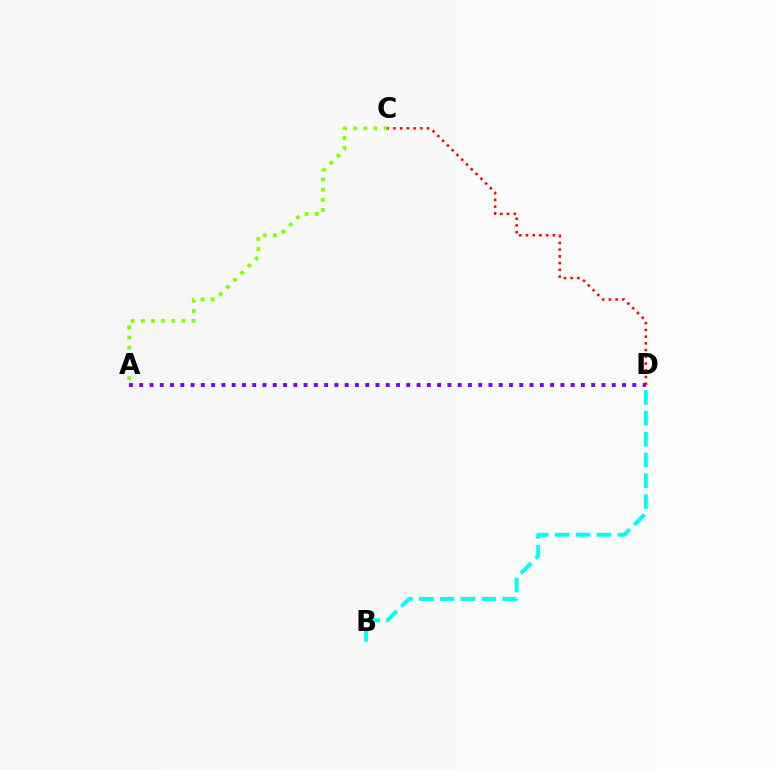{('A', 'C'): [{'color': '#84ff00', 'line_style': 'dotted', 'thickness': 2.75}], ('B', 'D'): [{'color': '#00fff6', 'line_style': 'dashed', 'thickness': 2.83}], ('A', 'D'): [{'color': '#7200ff', 'line_style': 'dotted', 'thickness': 2.79}], ('C', 'D'): [{'color': '#ff0000', 'line_style': 'dotted', 'thickness': 1.83}]}